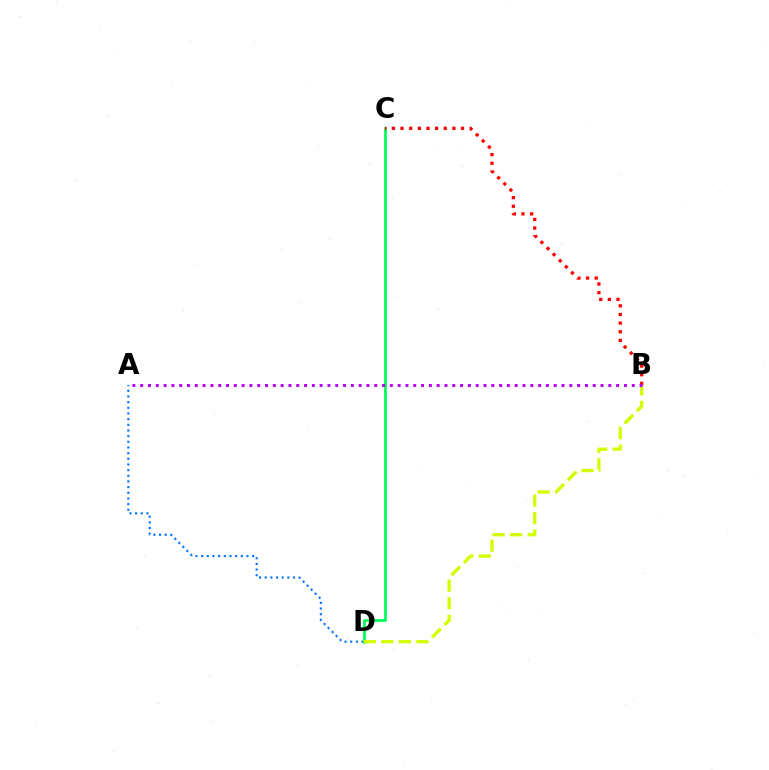{('A', 'D'): [{'color': '#0074ff', 'line_style': 'dotted', 'thickness': 1.54}], ('C', 'D'): [{'color': '#00ff5c', 'line_style': 'solid', 'thickness': 1.98}], ('B', 'C'): [{'color': '#ff0000', 'line_style': 'dotted', 'thickness': 2.35}], ('B', 'D'): [{'color': '#d1ff00', 'line_style': 'dashed', 'thickness': 2.39}], ('A', 'B'): [{'color': '#b900ff', 'line_style': 'dotted', 'thickness': 2.12}]}